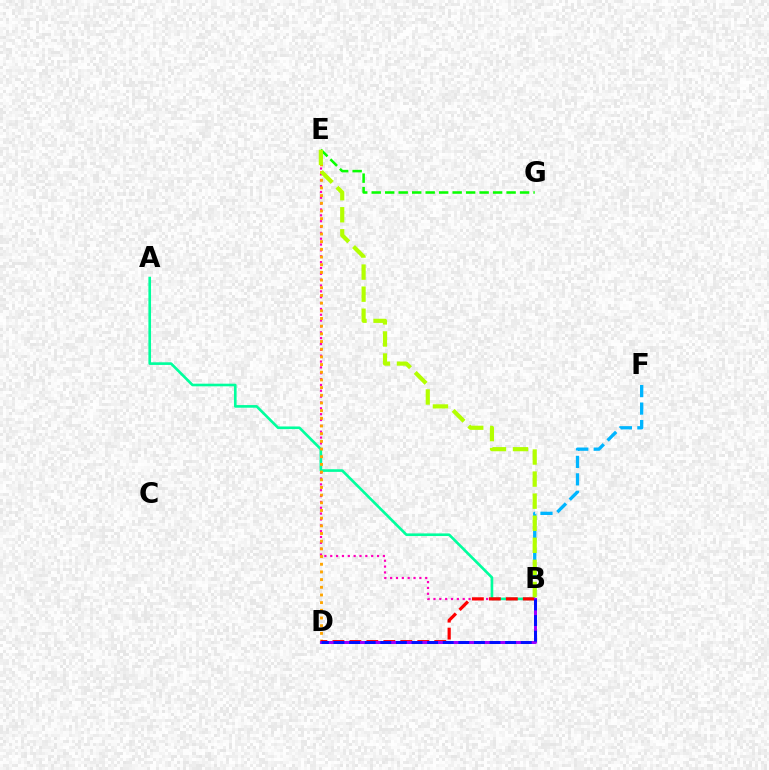{('B', 'F'): [{'color': '#00b5ff', 'line_style': 'dashed', 'thickness': 2.38}], ('E', 'G'): [{'color': '#08ff00', 'line_style': 'dashed', 'thickness': 1.83}], ('B', 'E'): [{'color': '#ff00bd', 'line_style': 'dotted', 'thickness': 1.59}, {'color': '#b3ff00', 'line_style': 'dashed', 'thickness': 3.0}], ('A', 'B'): [{'color': '#00ff9d', 'line_style': 'solid', 'thickness': 1.9}], ('D', 'E'): [{'color': '#ffa500', 'line_style': 'dotted', 'thickness': 2.09}], ('B', 'D'): [{'color': '#ff0000', 'line_style': 'dashed', 'thickness': 2.31}, {'color': '#9b00ff', 'line_style': 'solid', 'thickness': 2.17}, {'color': '#0010ff', 'line_style': 'dashed', 'thickness': 2.12}]}